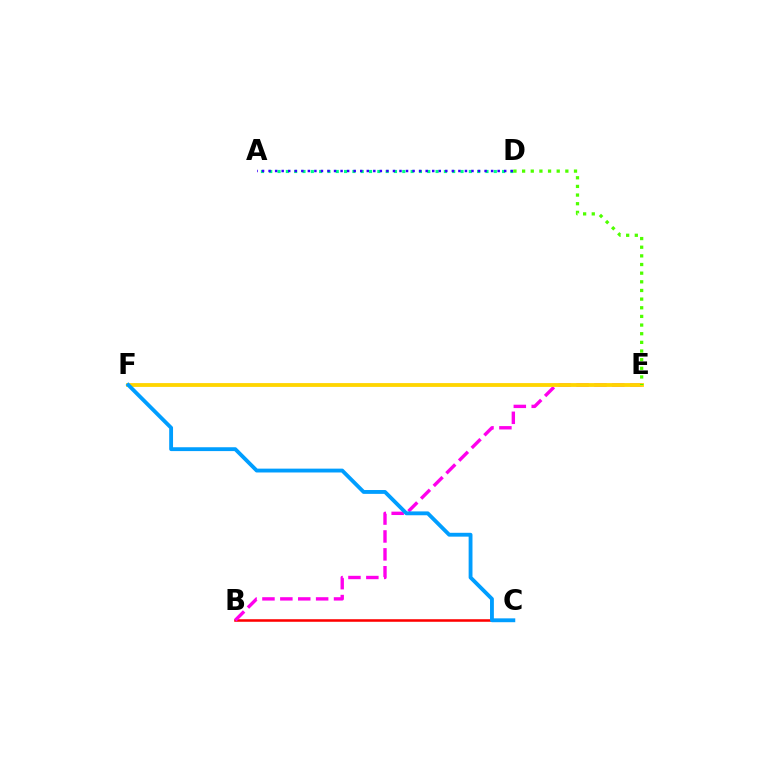{('A', 'D'): [{'color': '#00ff86', 'line_style': 'dotted', 'thickness': 2.26}, {'color': '#3700ff', 'line_style': 'dotted', 'thickness': 1.78}], ('B', 'C'): [{'color': '#ff0000', 'line_style': 'solid', 'thickness': 1.84}], ('B', 'E'): [{'color': '#ff00ed', 'line_style': 'dashed', 'thickness': 2.43}], ('E', 'F'): [{'color': '#ffd500', 'line_style': 'solid', 'thickness': 2.74}], ('C', 'F'): [{'color': '#009eff', 'line_style': 'solid', 'thickness': 2.77}], ('D', 'E'): [{'color': '#4fff00', 'line_style': 'dotted', 'thickness': 2.35}]}